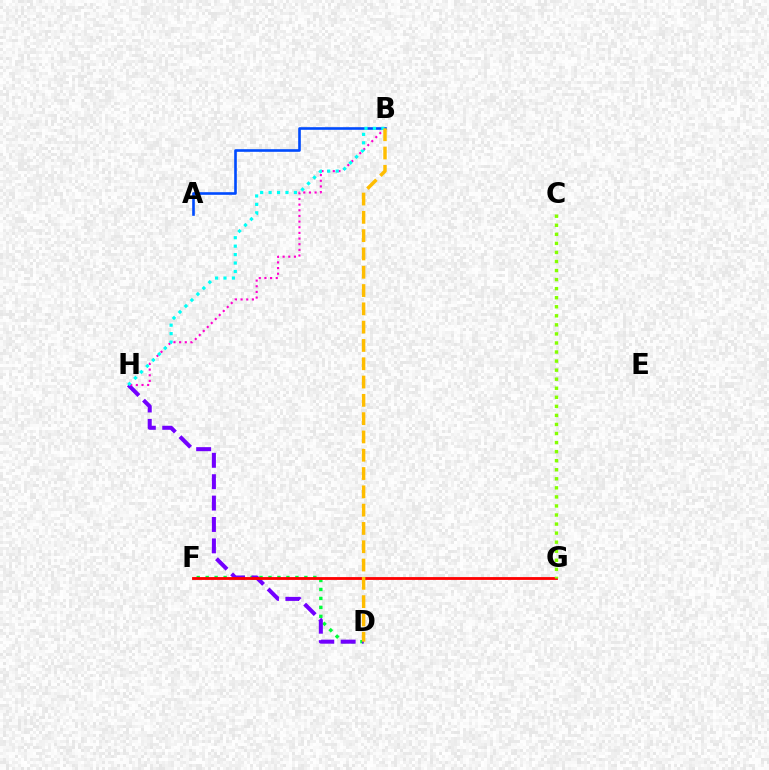{('D', 'F'): [{'color': '#00ff39', 'line_style': 'dotted', 'thickness': 2.44}], ('D', 'H'): [{'color': '#7200ff', 'line_style': 'dashed', 'thickness': 2.91}], ('B', 'H'): [{'color': '#ff00cf', 'line_style': 'dotted', 'thickness': 1.54}, {'color': '#00fff6', 'line_style': 'dotted', 'thickness': 2.29}], ('F', 'G'): [{'color': '#ff0000', 'line_style': 'solid', 'thickness': 2.04}], ('A', 'B'): [{'color': '#004bff', 'line_style': 'solid', 'thickness': 1.89}], ('C', 'G'): [{'color': '#84ff00', 'line_style': 'dotted', 'thickness': 2.46}], ('B', 'D'): [{'color': '#ffbd00', 'line_style': 'dashed', 'thickness': 2.49}]}